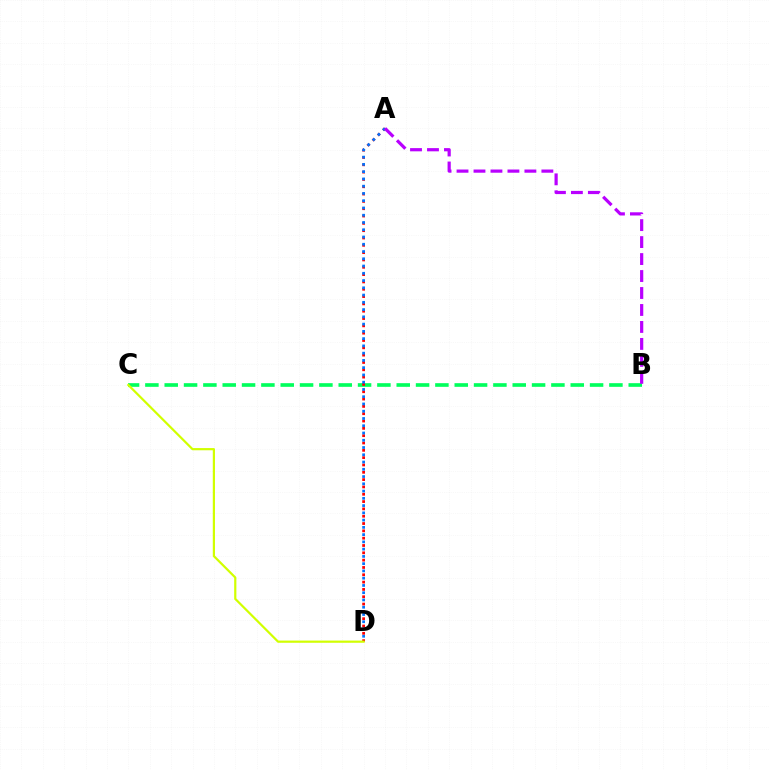{('B', 'C'): [{'color': '#00ff5c', 'line_style': 'dashed', 'thickness': 2.63}], ('A', 'D'): [{'color': '#ff0000', 'line_style': 'dotted', 'thickness': 1.99}, {'color': '#0074ff', 'line_style': 'dotted', 'thickness': 1.97}], ('A', 'B'): [{'color': '#b900ff', 'line_style': 'dashed', 'thickness': 2.31}], ('C', 'D'): [{'color': '#d1ff00', 'line_style': 'solid', 'thickness': 1.59}]}